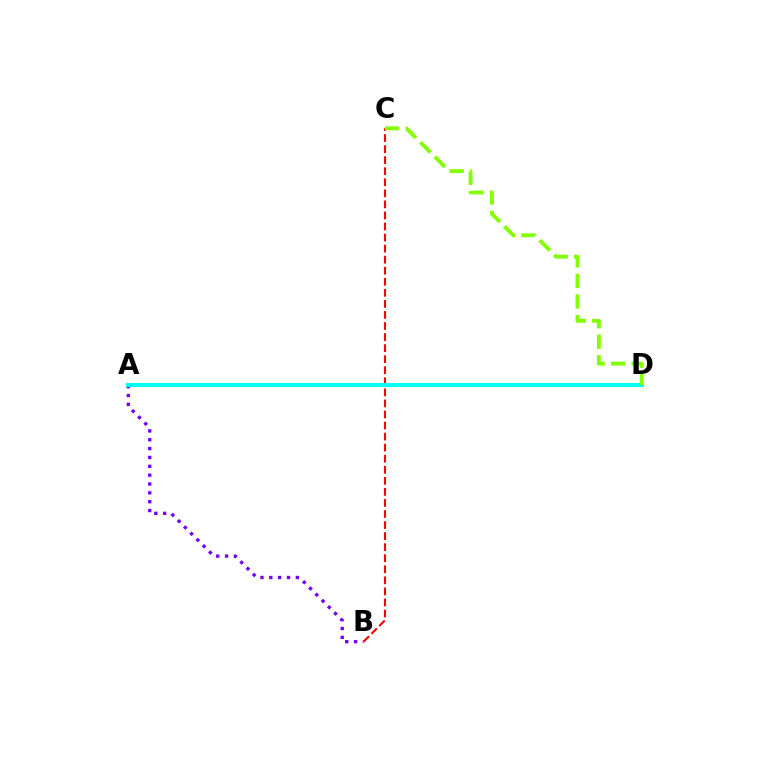{('A', 'B'): [{'color': '#7200ff', 'line_style': 'dotted', 'thickness': 2.4}], ('B', 'C'): [{'color': '#ff0000', 'line_style': 'dashed', 'thickness': 1.5}], ('A', 'D'): [{'color': '#00fff6', 'line_style': 'solid', 'thickness': 2.91}], ('C', 'D'): [{'color': '#84ff00', 'line_style': 'dashed', 'thickness': 2.79}]}